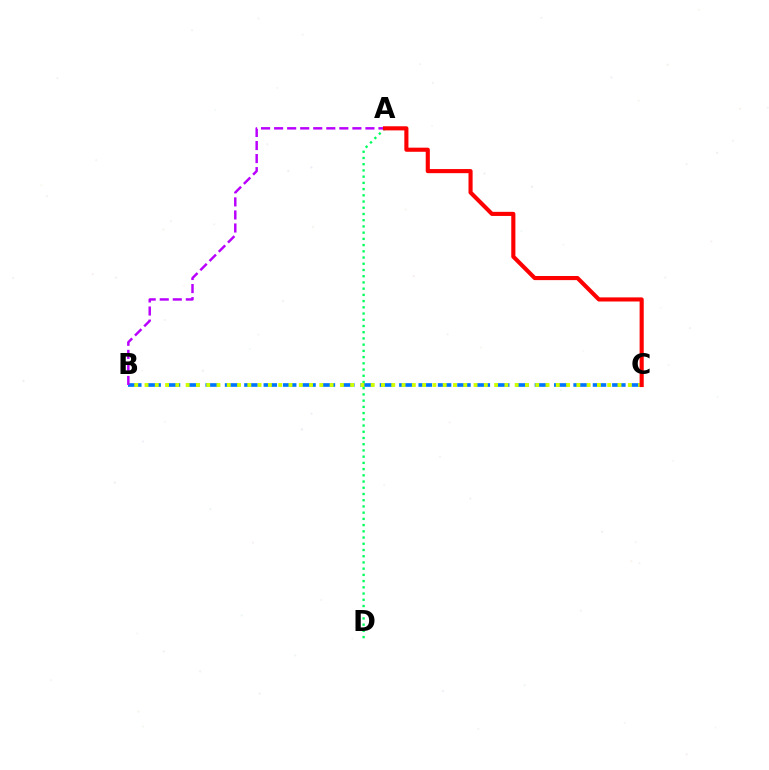{('B', 'C'): [{'color': '#0074ff', 'line_style': 'dashed', 'thickness': 2.63}, {'color': '#d1ff00', 'line_style': 'dotted', 'thickness': 2.79}], ('A', 'D'): [{'color': '#00ff5c', 'line_style': 'dotted', 'thickness': 1.69}], ('A', 'B'): [{'color': '#b900ff', 'line_style': 'dashed', 'thickness': 1.77}], ('A', 'C'): [{'color': '#ff0000', 'line_style': 'solid', 'thickness': 2.96}]}